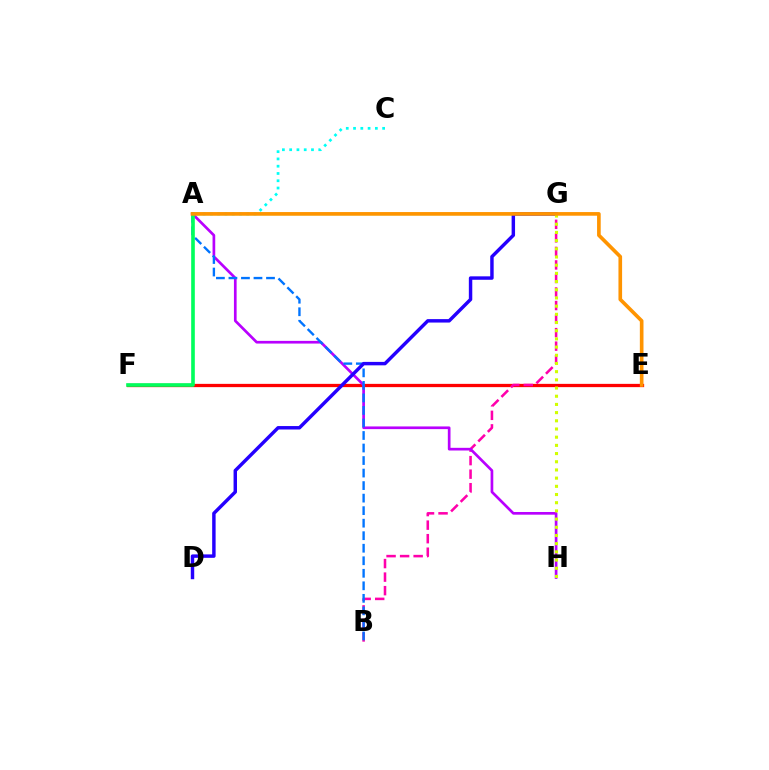{('E', 'F'): [{'color': '#ff0000', 'line_style': 'solid', 'thickness': 2.36}], ('B', 'G'): [{'color': '#ff00ac', 'line_style': 'dashed', 'thickness': 1.84}], ('A', 'H'): [{'color': '#b900ff', 'line_style': 'solid', 'thickness': 1.93}], ('A', 'B'): [{'color': '#0074ff', 'line_style': 'dashed', 'thickness': 1.7}], ('A', 'G'): [{'color': '#3dff00', 'line_style': 'solid', 'thickness': 1.61}], ('A', 'F'): [{'color': '#00ff5c', 'line_style': 'solid', 'thickness': 2.61}], ('A', 'C'): [{'color': '#00fff6', 'line_style': 'dotted', 'thickness': 1.98}], ('D', 'G'): [{'color': '#2500ff', 'line_style': 'solid', 'thickness': 2.48}], ('G', 'H'): [{'color': '#d1ff00', 'line_style': 'dotted', 'thickness': 2.23}], ('A', 'E'): [{'color': '#ff9400', 'line_style': 'solid', 'thickness': 2.62}]}